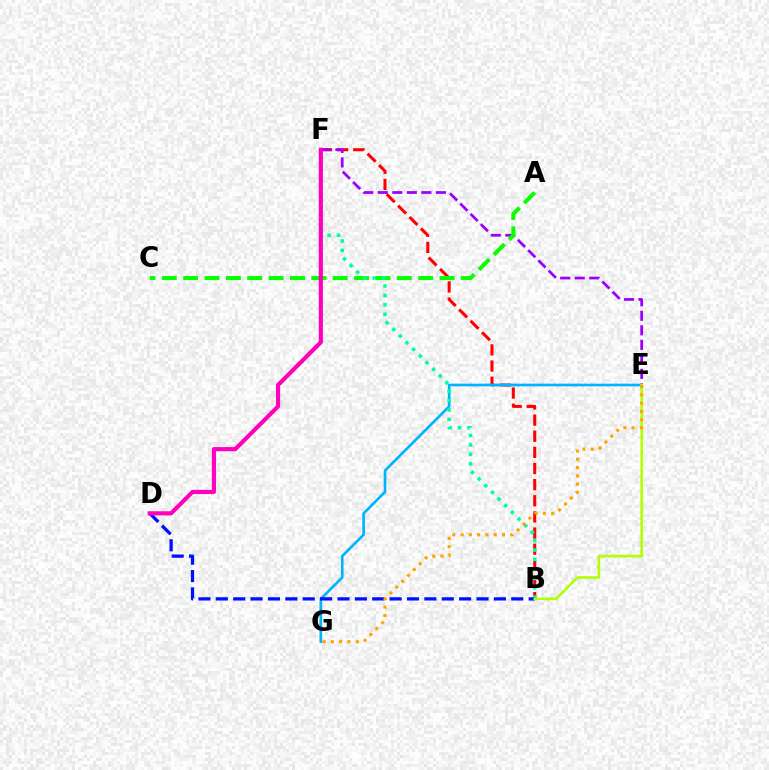{('B', 'F'): [{'color': '#ff0000', 'line_style': 'dashed', 'thickness': 2.19}, {'color': '#00ff9d', 'line_style': 'dotted', 'thickness': 2.56}], ('E', 'F'): [{'color': '#9b00ff', 'line_style': 'dashed', 'thickness': 1.97}], ('E', 'G'): [{'color': '#00b5ff', 'line_style': 'solid', 'thickness': 1.92}, {'color': '#ffa500', 'line_style': 'dotted', 'thickness': 2.25}], ('A', 'C'): [{'color': '#08ff00', 'line_style': 'dashed', 'thickness': 2.9}], ('B', 'D'): [{'color': '#0010ff', 'line_style': 'dashed', 'thickness': 2.36}], ('B', 'E'): [{'color': '#b3ff00', 'line_style': 'solid', 'thickness': 1.85}], ('D', 'F'): [{'color': '#ff00bd', 'line_style': 'solid', 'thickness': 3.0}]}